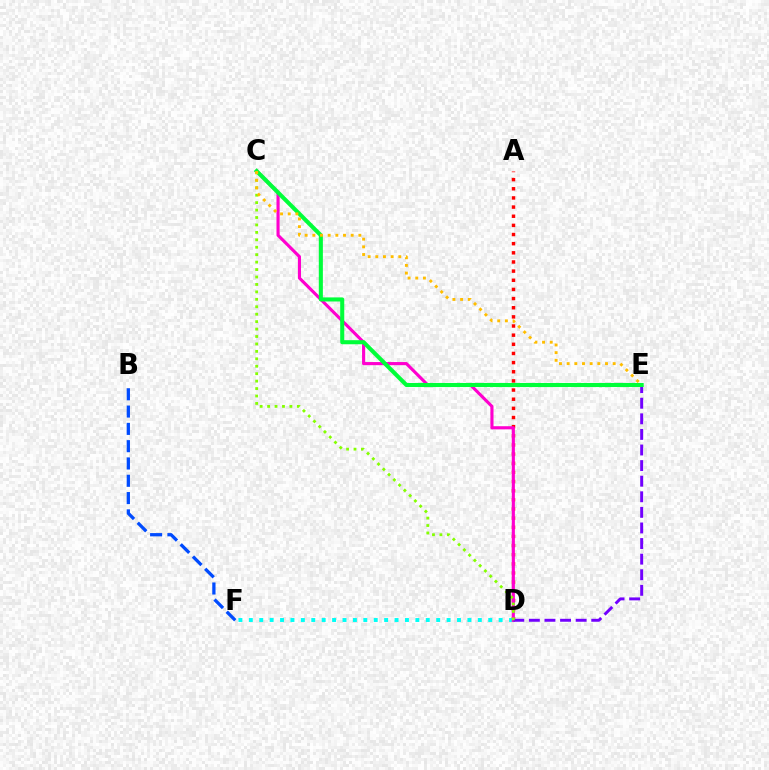{('A', 'D'): [{'color': '#ff0000', 'line_style': 'dotted', 'thickness': 2.49}], ('D', 'F'): [{'color': '#00fff6', 'line_style': 'dotted', 'thickness': 2.83}], ('C', 'D'): [{'color': '#ff00cf', 'line_style': 'solid', 'thickness': 2.25}, {'color': '#84ff00', 'line_style': 'dotted', 'thickness': 2.02}], ('D', 'E'): [{'color': '#7200ff', 'line_style': 'dashed', 'thickness': 2.12}], ('B', 'F'): [{'color': '#004bff', 'line_style': 'dashed', 'thickness': 2.35}], ('C', 'E'): [{'color': '#00ff39', 'line_style': 'solid', 'thickness': 2.93}, {'color': '#ffbd00', 'line_style': 'dotted', 'thickness': 2.08}]}